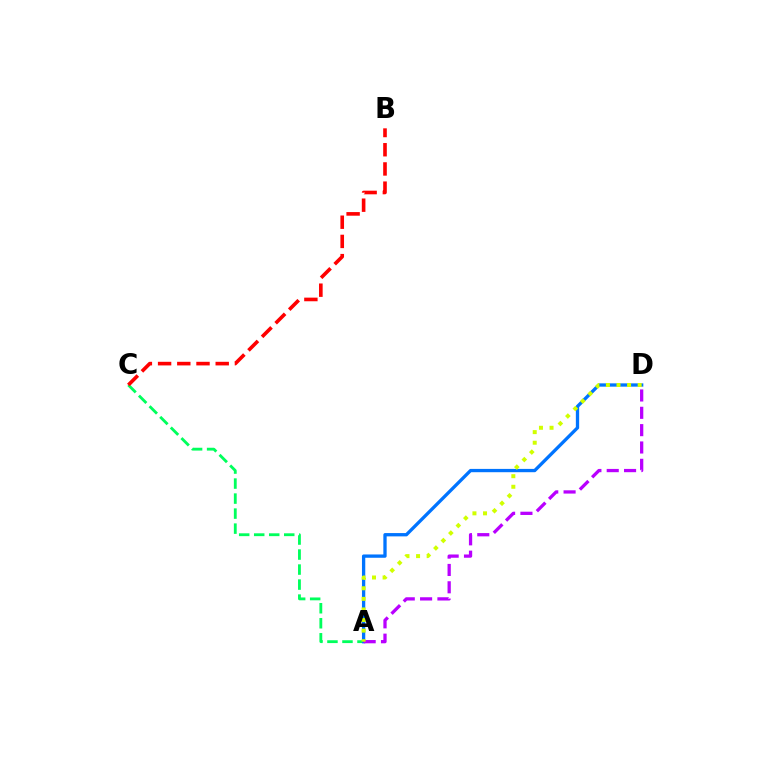{('A', 'C'): [{'color': '#00ff5c', 'line_style': 'dashed', 'thickness': 2.04}], ('A', 'D'): [{'color': '#0074ff', 'line_style': 'solid', 'thickness': 2.38}, {'color': '#b900ff', 'line_style': 'dashed', 'thickness': 2.36}, {'color': '#d1ff00', 'line_style': 'dotted', 'thickness': 2.88}], ('B', 'C'): [{'color': '#ff0000', 'line_style': 'dashed', 'thickness': 2.61}]}